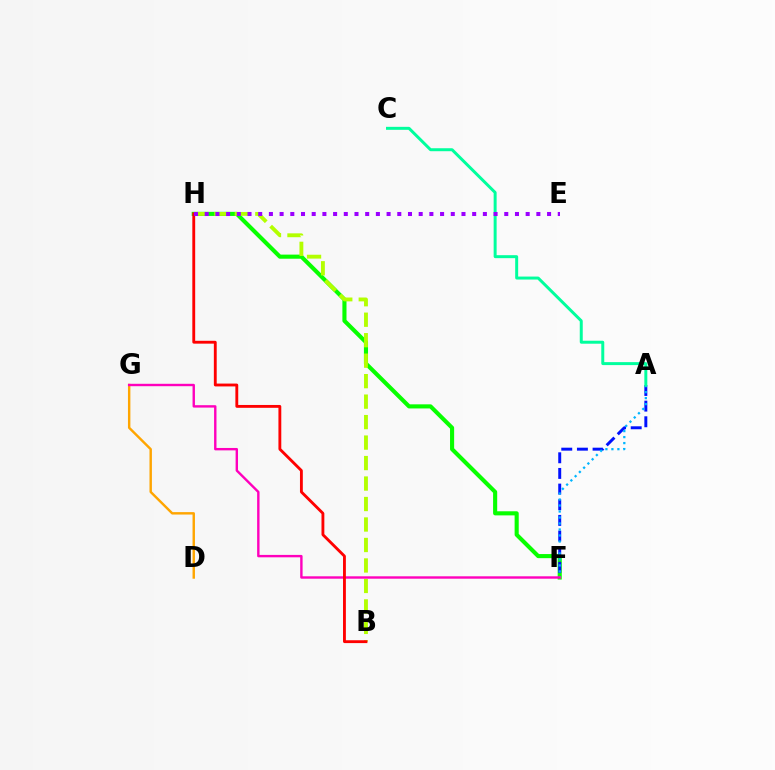{('F', 'H'): [{'color': '#08ff00', 'line_style': 'solid', 'thickness': 2.95}], ('B', 'H'): [{'color': '#b3ff00', 'line_style': 'dashed', 'thickness': 2.78}, {'color': '#ff0000', 'line_style': 'solid', 'thickness': 2.05}], ('D', 'G'): [{'color': '#ffa500', 'line_style': 'solid', 'thickness': 1.74}], ('A', 'F'): [{'color': '#0010ff', 'line_style': 'dashed', 'thickness': 2.13}, {'color': '#00b5ff', 'line_style': 'dotted', 'thickness': 1.63}], ('F', 'G'): [{'color': '#ff00bd', 'line_style': 'solid', 'thickness': 1.73}], ('A', 'C'): [{'color': '#00ff9d', 'line_style': 'solid', 'thickness': 2.14}], ('E', 'H'): [{'color': '#9b00ff', 'line_style': 'dotted', 'thickness': 2.91}]}